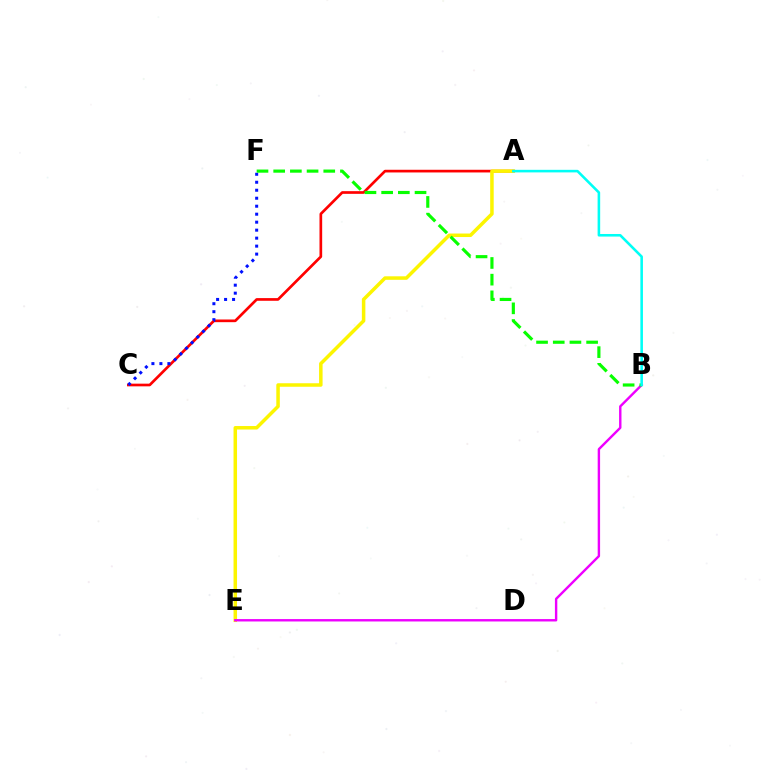{('A', 'C'): [{'color': '#ff0000', 'line_style': 'solid', 'thickness': 1.93}], ('A', 'E'): [{'color': '#fcf500', 'line_style': 'solid', 'thickness': 2.52}], ('C', 'F'): [{'color': '#0010ff', 'line_style': 'dotted', 'thickness': 2.17}], ('B', 'E'): [{'color': '#ee00ff', 'line_style': 'solid', 'thickness': 1.73}], ('B', 'F'): [{'color': '#08ff00', 'line_style': 'dashed', 'thickness': 2.27}], ('A', 'B'): [{'color': '#00fff6', 'line_style': 'solid', 'thickness': 1.85}]}